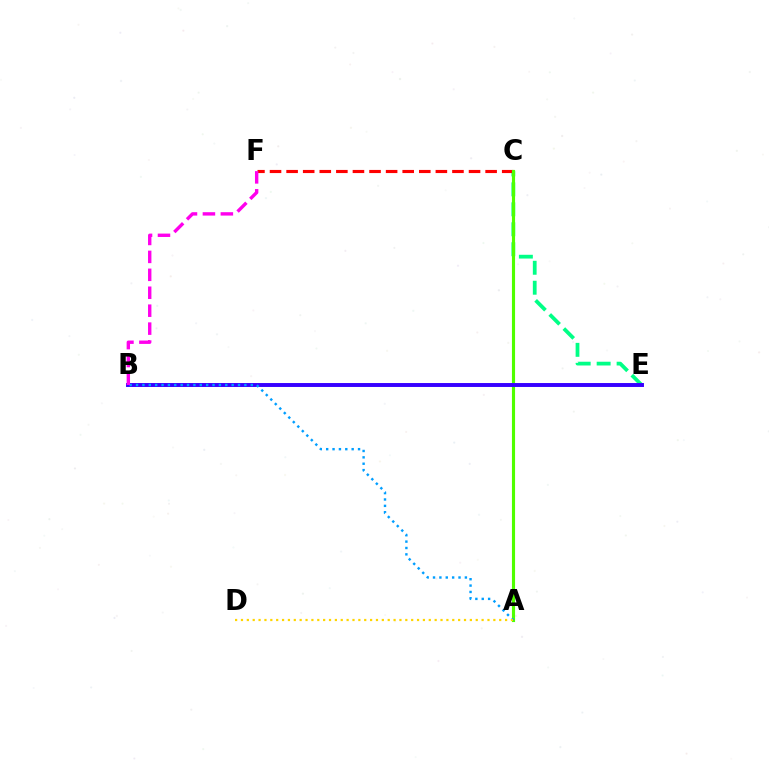{('C', 'E'): [{'color': '#00ff86', 'line_style': 'dashed', 'thickness': 2.71}], ('C', 'F'): [{'color': '#ff0000', 'line_style': 'dashed', 'thickness': 2.25}], ('A', 'C'): [{'color': '#4fff00', 'line_style': 'solid', 'thickness': 2.25}], ('B', 'E'): [{'color': '#3700ff', 'line_style': 'solid', 'thickness': 2.83}], ('A', 'B'): [{'color': '#009eff', 'line_style': 'dotted', 'thickness': 1.73}], ('A', 'D'): [{'color': '#ffd500', 'line_style': 'dotted', 'thickness': 1.59}], ('B', 'F'): [{'color': '#ff00ed', 'line_style': 'dashed', 'thickness': 2.44}]}